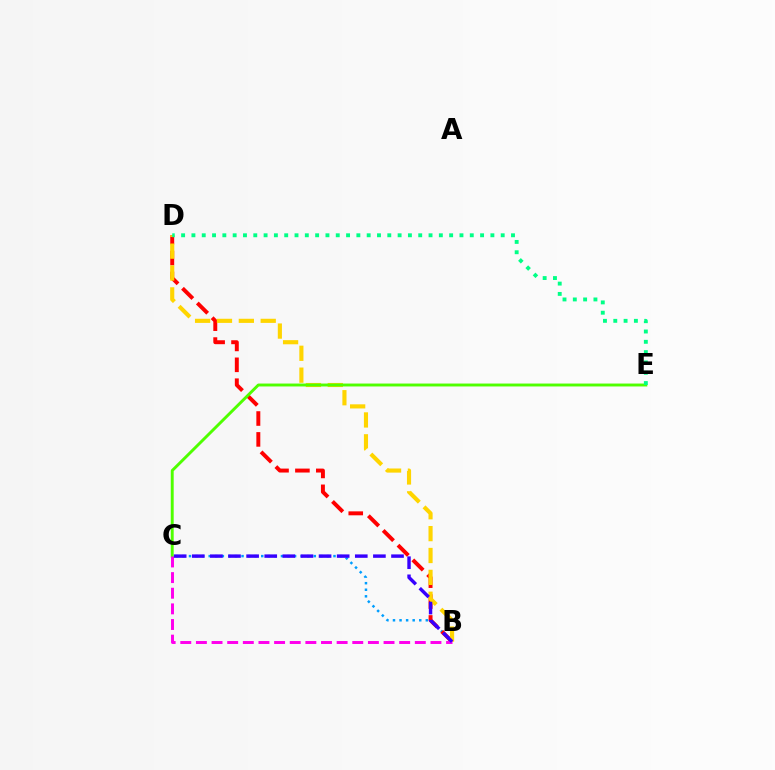{('B', 'C'): [{'color': '#009eff', 'line_style': 'dotted', 'thickness': 1.78}, {'color': '#ff00ed', 'line_style': 'dashed', 'thickness': 2.12}, {'color': '#3700ff', 'line_style': 'dashed', 'thickness': 2.46}], ('B', 'D'): [{'color': '#ff0000', 'line_style': 'dashed', 'thickness': 2.84}, {'color': '#ffd500', 'line_style': 'dashed', 'thickness': 2.97}], ('C', 'E'): [{'color': '#4fff00', 'line_style': 'solid', 'thickness': 2.1}], ('D', 'E'): [{'color': '#00ff86', 'line_style': 'dotted', 'thickness': 2.8}]}